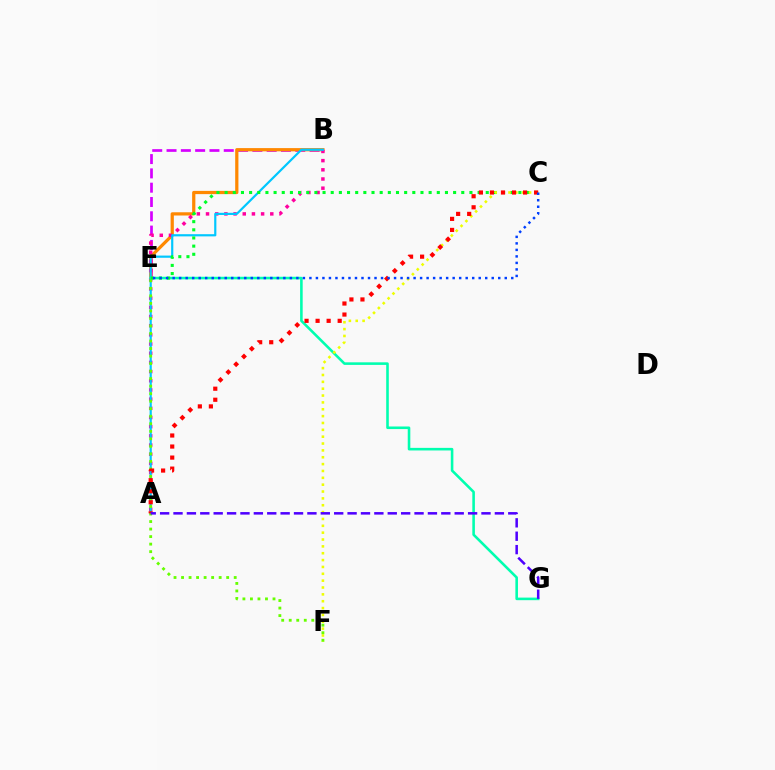{('B', 'E'): [{'color': '#d600ff', 'line_style': 'dashed', 'thickness': 1.94}, {'color': '#ff8800', 'line_style': 'solid', 'thickness': 2.33}], ('A', 'B'): [{'color': '#ff00a0', 'line_style': 'dotted', 'thickness': 2.49}, {'color': '#00c7ff', 'line_style': 'solid', 'thickness': 1.57}], ('E', 'G'): [{'color': '#00ffaf', 'line_style': 'solid', 'thickness': 1.86}], ('C', 'E'): [{'color': '#00ff27', 'line_style': 'dotted', 'thickness': 2.22}, {'color': '#003fff', 'line_style': 'dotted', 'thickness': 1.77}], ('C', 'F'): [{'color': '#eeff00', 'line_style': 'dotted', 'thickness': 1.86}], ('E', 'F'): [{'color': '#66ff00', 'line_style': 'dotted', 'thickness': 2.04}], ('A', 'C'): [{'color': '#ff0000', 'line_style': 'dotted', 'thickness': 3.0}], ('A', 'G'): [{'color': '#4f00ff', 'line_style': 'dashed', 'thickness': 1.82}]}